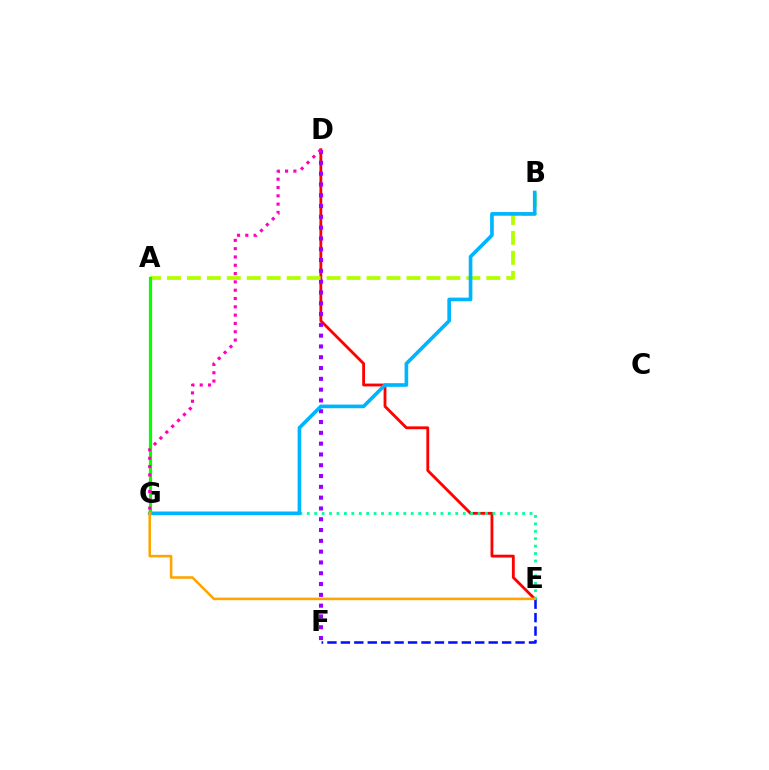{('D', 'E'): [{'color': '#ff0000', 'line_style': 'solid', 'thickness': 2.04}], ('D', 'F'): [{'color': '#9b00ff', 'line_style': 'dotted', 'thickness': 2.93}], ('E', 'G'): [{'color': '#00ff9d', 'line_style': 'dotted', 'thickness': 2.02}, {'color': '#ffa500', 'line_style': 'solid', 'thickness': 1.85}], ('A', 'B'): [{'color': '#b3ff00', 'line_style': 'dashed', 'thickness': 2.71}], ('E', 'F'): [{'color': '#0010ff', 'line_style': 'dashed', 'thickness': 1.83}], ('B', 'G'): [{'color': '#00b5ff', 'line_style': 'solid', 'thickness': 2.63}], ('A', 'G'): [{'color': '#08ff00', 'line_style': 'solid', 'thickness': 2.29}], ('D', 'G'): [{'color': '#ff00bd', 'line_style': 'dotted', 'thickness': 2.26}]}